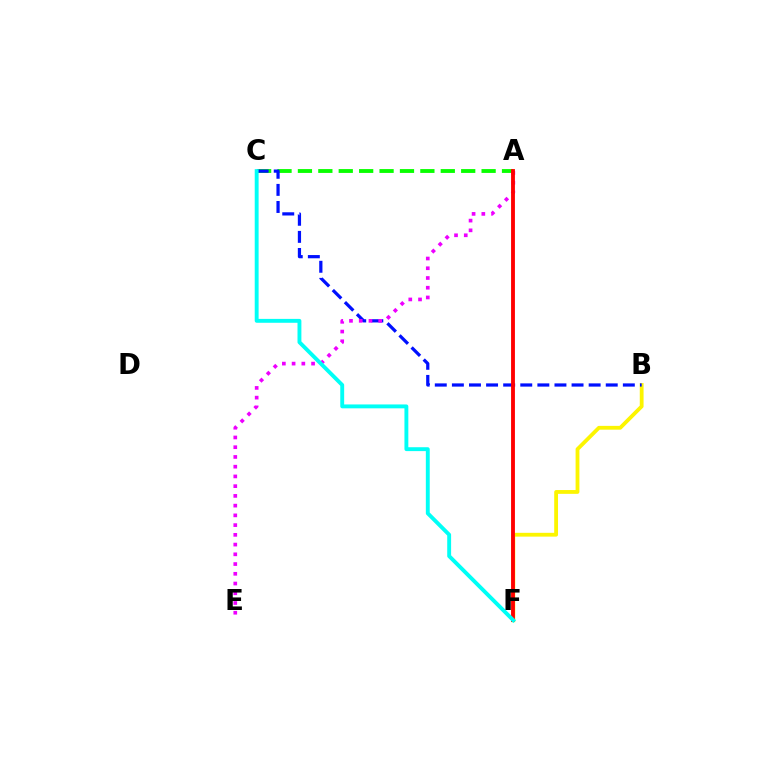{('B', 'F'): [{'color': '#fcf500', 'line_style': 'solid', 'thickness': 2.74}], ('A', 'C'): [{'color': '#08ff00', 'line_style': 'dashed', 'thickness': 2.77}], ('B', 'C'): [{'color': '#0010ff', 'line_style': 'dashed', 'thickness': 2.32}], ('A', 'E'): [{'color': '#ee00ff', 'line_style': 'dotted', 'thickness': 2.65}], ('A', 'F'): [{'color': '#ff0000', 'line_style': 'solid', 'thickness': 2.78}], ('C', 'F'): [{'color': '#00fff6', 'line_style': 'solid', 'thickness': 2.8}]}